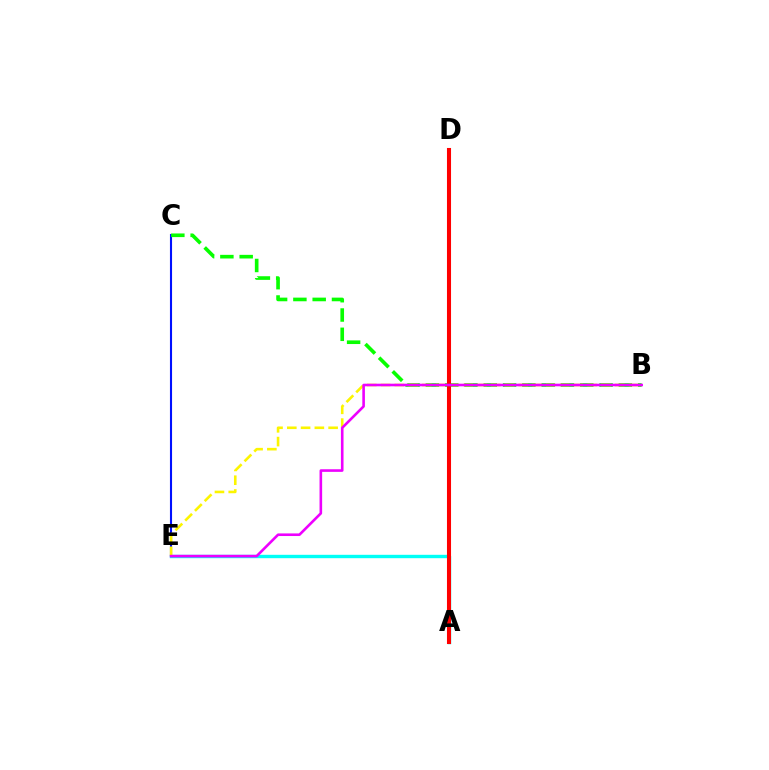{('C', 'E'): [{'color': '#0010ff', 'line_style': 'solid', 'thickness': 1.51}], ('A', 'E'): [{'color': '#00fff6', 'line_style': 'solid', 'thickness': 2.44}], ('B', 'C'): [{'color': '#08ff00', 'line_style': 'dashed', 'thickness': 2.62}], ('B', 'E'): [{'color': '#fcf500', 'line_style': 'dashed', 'thickness': 1.87}, {'color': '#ee00ff', 'line_style': 'solid', 'thickness': 1.88}], ('A', 'D'): [{'color': '#ff0000', 'line_style': 'solid', 'thickness': 2.93}]}